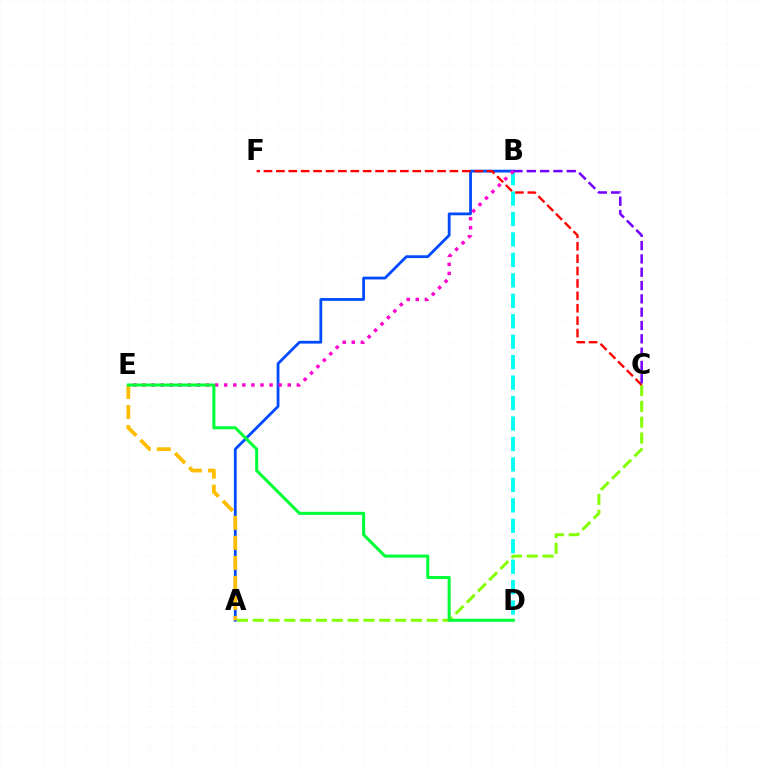{('A', 'C'): [{'color': '#84ff00', 'line_style': 'dashed', 'thickness': 2.15}], ('A', 'B'): [{'color': '#004bff', 'line_style': 'solid', 'thickness': 2.0}], ('B', 'D'): [{'color': '#00fff6', 'line_style': 'dashed', 'thickness': 2.78}], ('C', 'F'): [{'color': '#ff0000', 'line_style': 'dashed', 'thickness': 1.68}], ('B', 'C'): [{'color': '#7200ff', 'line_style': 'dashed', 'thickness': 1.81}], ('B', 'E'): [{'color': '#ff00cf', 'line_style': 'dotted', 'thickness': 2.47}], ('A', 'E'): [{'color': '#ffbd00', 'line_style': 'dashed', 'thickness': 2.72}], ('D', 'E'): [{'color': '#00ff39', 'line_style': 'solid', 'thickness': 2.2}]}